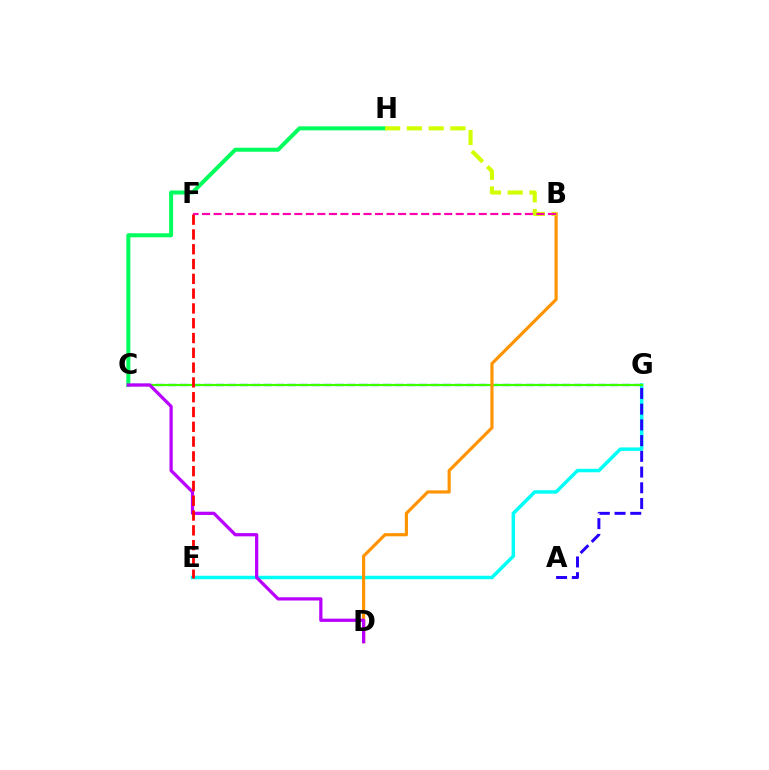{('E', 'G'): [{'color': '#00fff6', 'line_style': 'solid', 'thickness': 2.5}], ('C', 'G'): [{'color': '#0074ff', 'line_style': 'dashed', 'thickness': 1.62}, {'color': '#3dff00', 'line_style': 'solid', 'thickness': 1.57}], ('C', 'H'): [{'color': '#00ff5c', 'line_style': 'solid', 'thickness': 2.88}], ('A', 'G'): [{'color': '#2500ff', 'line_style': 'dashed', 'thickness': 2.14}], ('B', 'D'): [{'color': '#ff9400', 'line_style': 'solid', 'thickness': 2.28}], ('C', 'D'): [{'color': '#b900ff', 'line_style': 'solid', 'thickness': 2.33}], ('E', 'F'): [{'color': '#ff0000', 'line_style': 'dashed', 'thickness': 2.01}], ('B', 'H'): [{'color': '#d1ff00', 'line_style': 'dashed', 'thickness': 2.96}], ('B', 'F'): [{'color': '#ff00ac', 'line_style': 'dashed', 'thickness': 1.57}]}